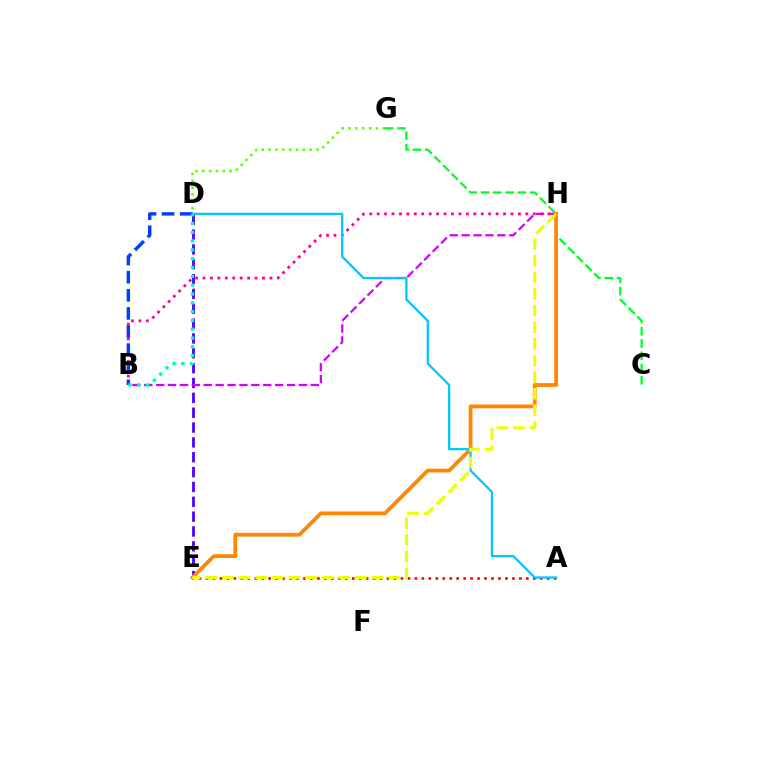{('D', 'E'): [{'color': '#4f00ff', 'line_style': 'dashed', 'thickness': 2.02}], ('C', 'G'): [{'color': '#00ff27', 'line_style': 'dashed', 'thickness': 1.67}], ('B', 'H'): [{'color': '#d600ff', 'line_style': 'dashed', 'thickness': 1.62}, {'color': '#ff00a0', 'line_style': 'dotted', 'thickness': 2.02}], ('A', 'E'): [{'color': '#ff0000', 'line_style': 'dotted', 'thickness': 1.89}], ('E', 'H'): [{'color': '#ff8800', 'line_style': 'solid', 'thickness': 2.72}, {'color': '#eeff00', 'line_style': 'dashed', 'thickness': 2.26}], ('A', 'D'): [{'color': '#00c7ff', 'line_style': 'solid', 'thickness': 1.63}], ('B', 'D'): [{'color': '#003fff', 'line_style': 'dashed', 'thickness': 2.46}, {'color': '#00ffaf', 'line_style': 'dotted', 'thickness': 2.39}], ('D', 'G'): [{'color': '#66ff00', 'line_style': 'dotted', 'thickness': 1.86}]}